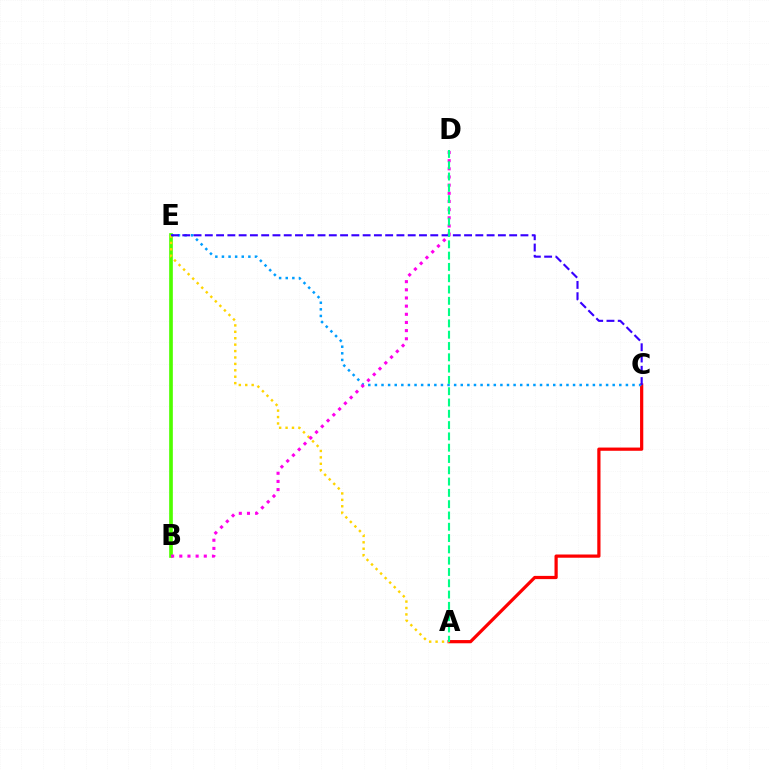{('A', 'C'): [{'color': '#ff0000', 'line_style': 'solid', 'thickness': 2.32}], ('B', 'E'): [{'color': '#4fff00', 'line_style': 'solid', 'thickness': 2.64}], ('C', 'E'): [{'color': '#009eff', 'line_style': 'dotted', 'thickness': 1.79}, {'color': '#3700ff', 'line_style': 'dashed', 'thickness': 1.53}], ('A', 'E'): [{'color': '#ffd500', 'line_style': 'dotted', 'thickness': 1.74}], ('B', 'D'): [{'color': '#ff00ed', 'line_style': 'dotted', 'thickness': 2.22}], ('A', 'D'): [{'color': '#00ff86', 'line_style': 'dashed', 'thickness': 1.53}]}